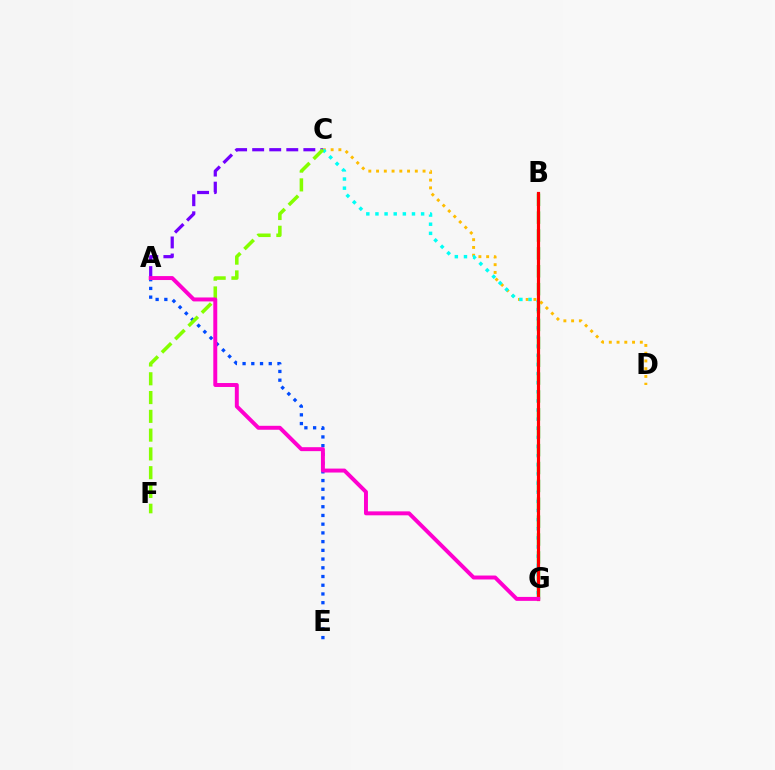{('B', 'G'): [{'color': '#00ff39', 'line_style': 'dashed', 'thickness': 2.43}, {'color': '#ff0000', 'line_style': 'solid', 'thickness': 2.29}], ('A', 'E'): [{'color': '#004bff', 'line_style': 'dotted', 'thickness': 2.37}], ('C', 'D'): [{'color': '#ffbd00', 'line_style': 'dotted', 'thickness': 2.11}], ('C', 'G'): [{'color': '#00fff6', 'line_style': 'dotted', 'thickness': 2.48}], ('A', 'C'): [{'color': '#7200ff', 'line_style': 'dashed', 'thickness': 2.32}], ('C', 'F'): [{'color': '#84ff00', 'line_style': 'dashed', 'thickness': 2.55}], ('A', 'G'): [{'color': '#ff00cf', 'line_style': 'solid', 'thickness': 2.84}]}